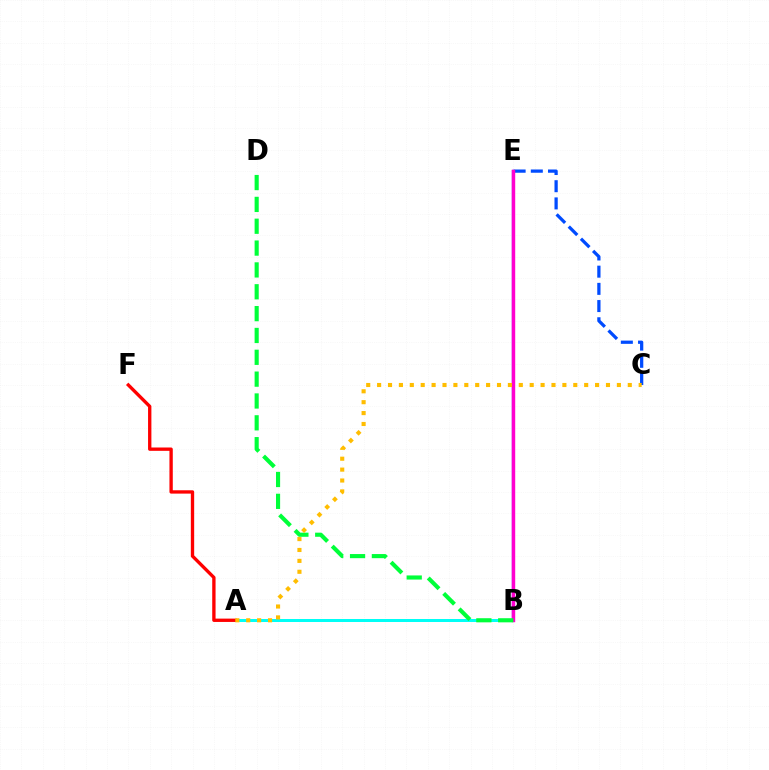{('A', 'B'): [{'color': '#00fff6', 'line_style': 'solid', 'thickness': 2.16}], ('B', 'E'): [{'color': '#84ff00', 'line_style': 'dashed', 'thickness': 2.11}, {'color': '#7200ff', 'line_style': 'solid', 'thickness': 1.68}, {'color': '#ff00cf', 'line_style': 'solid', 'thickness': 2.46}], ('A', 'F'): [{'color': '#ff0000', 'line_style': 'solid', 'thickness': 2.4}], ('C', 'E'): [{'color': '#004bff', 'line_style': 'dashed', 'thickness': 2.34}], ('B', 'D'): [{'color': '#00ff39', 'line_style': 'dashed', 'thickness': 2.97}], ('A', 'C'): [{'color': '#ffbd00', 'line_style': 'dotted', 'thickness': 2.96}]}